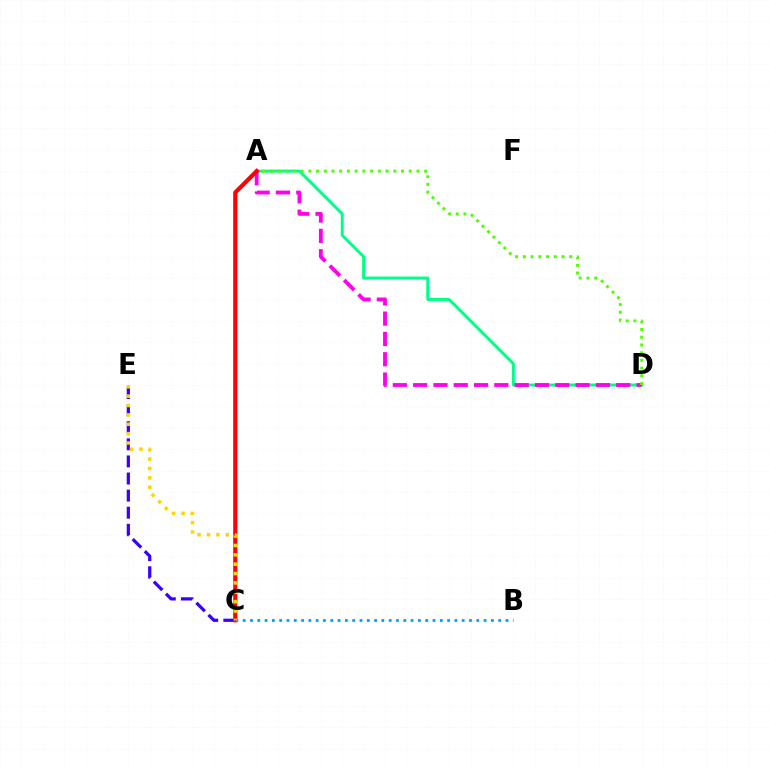{('A', 'D'): [{'color': '#00ff86', 'line_style': 'solid', 'thickness': 2.14}, {'color': '#ff00ed', 'line_style': 'dashed', 'thickness': 2.76}, {'color': '#4fff00', 'line_style': 'dotted', 'thickness': 2.1}], ('C', 'E'): [{'color': '#3700ff', 'line_style': 'dashed', 'thickness': 2.32}, {'color': '#ffd500', 'line_style': 'dotted', 'thickness': 2.55}], ('A', 'C'): [{'color': '#ff0000', 'line_style': 'solid', 'thickness': 2.99}], ('B', 'C'): [{'color': '#009eff', 'line_style': 'dotted', 'thickness': 1.98}]}